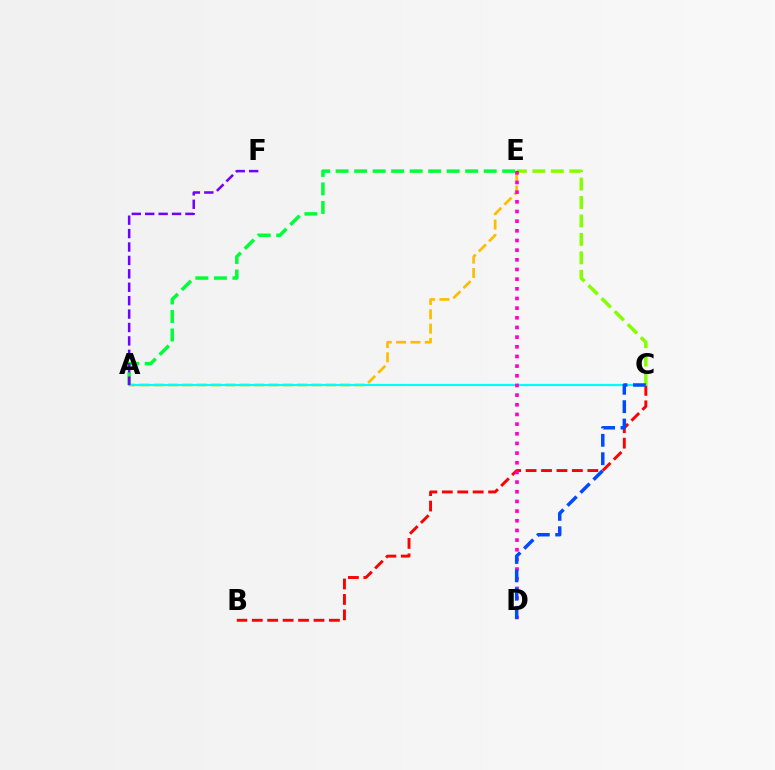{('A', 'E'): [{'color': '#ffbd00', 'line_style': 'dashed', 'thickness': 1.95}, {'color': '#00ff39', 'line_style': 'dashed', 'thickness': 2.51}], ('B', 'C'): [{'color': '#ff0000', 'line_style': 'dashed', 'thickness': 2.1}], ('A', 'C'): [{'color': '#00fff6', 'line_style': 'solid', 'thickness': 1.59}], ('C', 'E'): [{'color': '#84ff00', 'line_style': 'dashed', 'thickness': 2.51}], ('D', 'E'): [{'color': '#ff00cf', 'line_style': 'dotted', 'thickness': 2.63}], ('C', 'D'): [{'color': '#004bff', 'line_style': 'dashed', 'thickness': 2.5}], ('A', 'F'): [{'color': '#7200ff', 'line_style': 'dashed', 'thickness': 1.82}]}